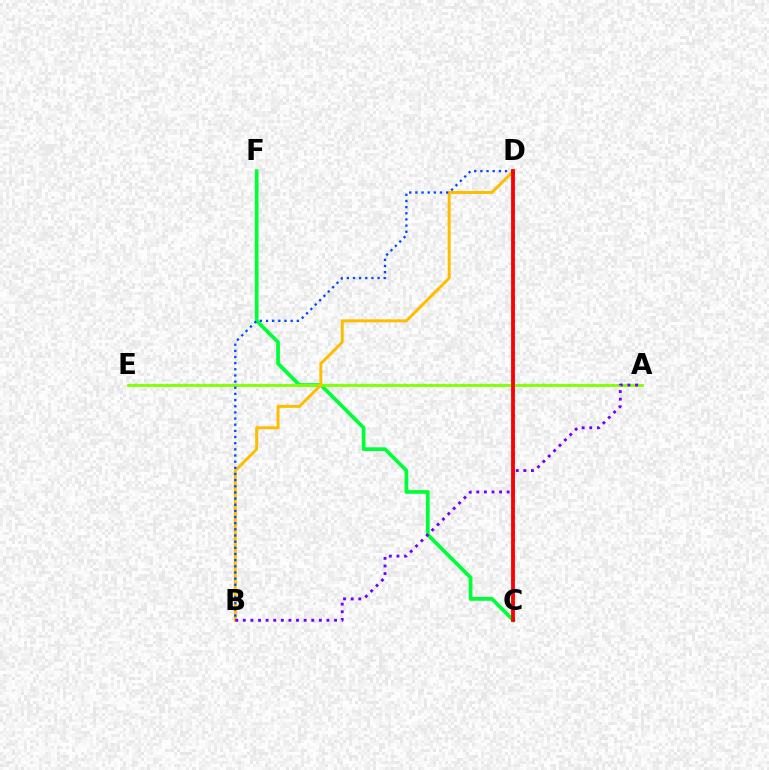{('C', 'F'): [{'color': '#00ff39', 'line_style': 'solid', 'thickness': 2.69}], ('C', 'D'): [{'color': '#ff00cf', 'line_style': 'dotted', 'thickness': 2.12}, {'color': '#ff0000', 'line_style': 'solid', 'thickness': 2.74}], ('A', 'E'): [{'color': '#00fff6', 'line_style': 'dotted', 'thickness': 1.71}, {'color': '#84ff00', 'line_style': 'solid', 'thickness': 2.02}], ('B', 'D'): [{'color': '#ffbd00', 'line_style': 'solid', 'thickness': 2.13}, {'color': '#004bff', 'line_style': 'dotted', 'thickness': 1.67}], ('A', 'B'): [{'color': '#7200ff', 'line_style': 'dotted', 'thickness': 2.07}]}